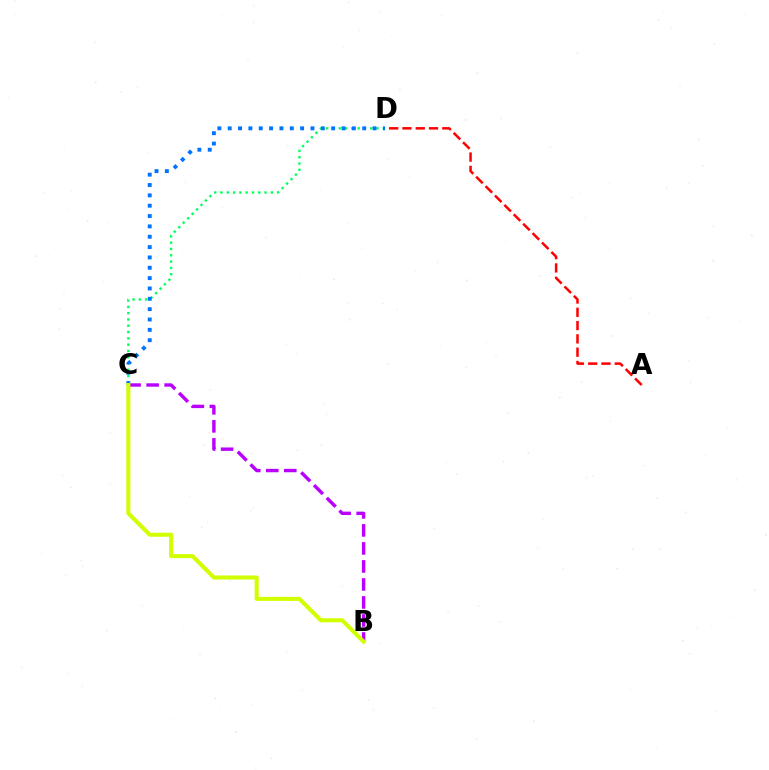{('C', 'D'): [{'color': '#00ff5c', 'line_style': 'dotted', 'thickness': 1.71}, {'color': '#0074ff', 'line_style': 'dotted', 'thickness': 2.81}], ('B', 'C'): [{'color': '#b900ff', 'line_style': 'dashed', 'thickness': 2.45}, {'color': '#d1ff00', 'line_style': 'solid', 'thickness': 2.93}], ('A', 'D'): [{'color': '#ff0000', 'line_style': 'dashed', 'thickness': 1.81}]}